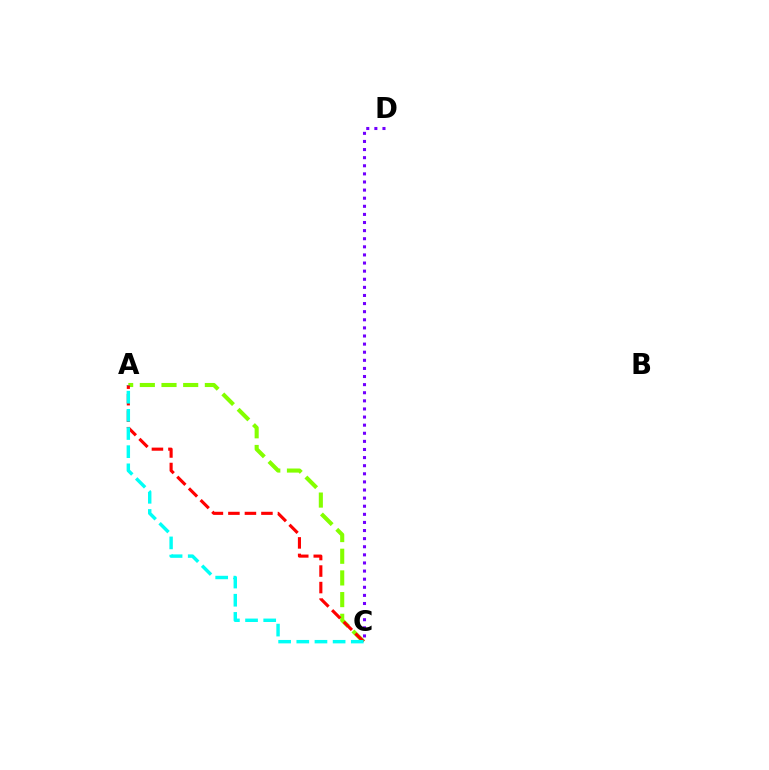{('A', 'C'): [{'color': '#84ff00', 'line_style': 'dashed', 'thickness': 2.94}, {'color': '#ff0000', 'line_style': 'dashed', 'thickness': 2.24}, {'color': '#00fff6', 'line_style': 'dashed', 'thickness': 2.47}], ('C', 'D'): [{'color': '#7200ff', 'line_style': 'dotted', 'thickness': 2.2}]}